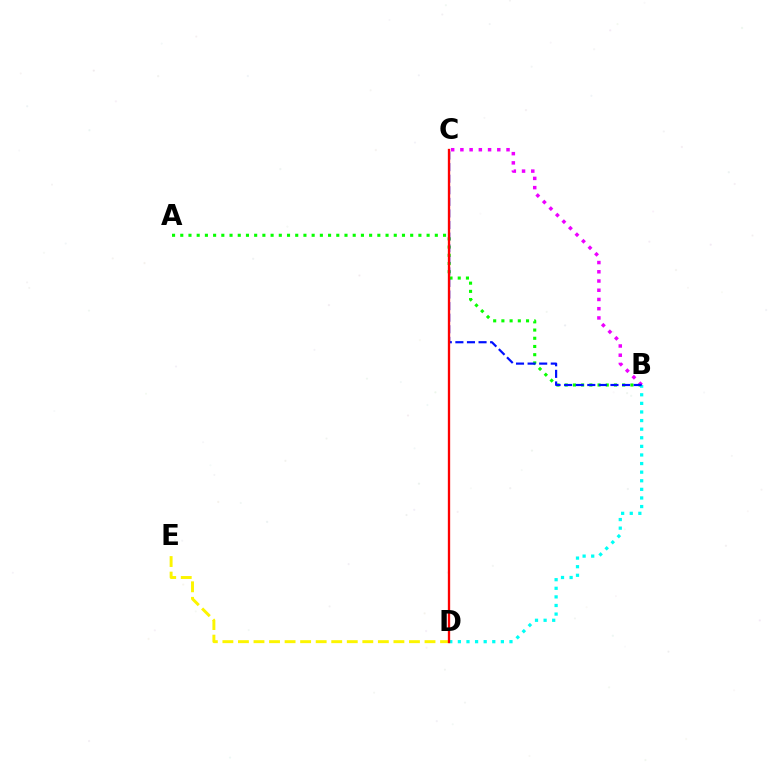{('A', 'B'): [{'color': '#08ff00', 'line_style': 'dotted', 'thickness': 2.23}], ('B', 'D'): [{'color': '#00fff6', 'line_style': 'dotted', 'thickness': 2.34}], ('D', 'E'): [{'color': '#fcf500', 'line_style': 'dashed', 'thickness': 2.11}], ('B', 'C'): [{'color': '#ee00ff', 'line_style': 'dotted', 'thickness': 2.51}, {'color': '#0010ff', 'line_style': 'dashed', 'thickness': 1.57}], ('C', 'D'): [{'color': '#ff0000', 'line_style': 'solid', 'thickness': 1.68}]}